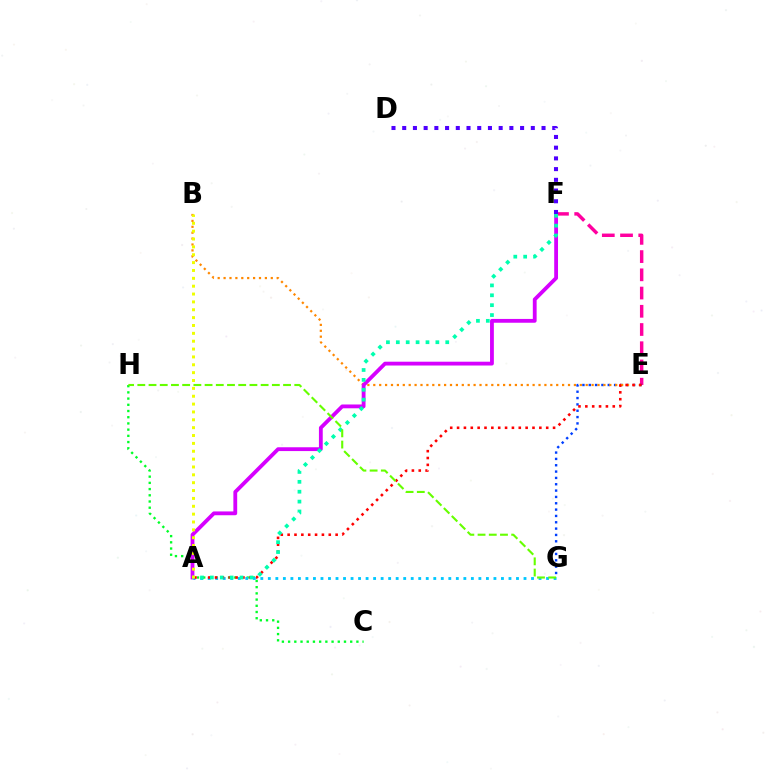{('E', 'F'): [{'color': '#ff00a0', 'line_style': 'dashed', 'thickness': 2.48}], ('E', 'G'): [{'color': '#003fff', 'line_style': 'dotted', 'thickness': 1.72}], ('C', 'H'): [{'color': '#00ff27', 'line_style': 'dotted', 'thickness': 1.69}], ('A', 'G'): [{'color': '#00c7ff', 'line_style': 'dotted', 'thickness': 2.04}], ('B', 'E'): [{'color': '#ff8800', 'line_style': 'dotted', 'thickness': 1.6}], ('A', 'E'): [{'color': '#ff0000', 'line_style': 'dotted', 'thickness': 1.86}], ('A', 'F'): [{'color': '#d600ff', 'line_style': 'solid', 'thickness': 2.74}, {'color': '#00ffaf', 'line_style': 'dotted', 'thickness': 2.69}], ('D', 'F'): [{'color': '#4f00ff', 'line_style': 'dotted', 'thickness': 2.91}], ('A', 'B'): [{'color': '#eeff00', 'line_style': 'dotted', 'thickness': 2.14}], ('G', 'H'): [{'color': '#66ff00', 'line_style': 'dashed', 'thickness': 1.52}]}